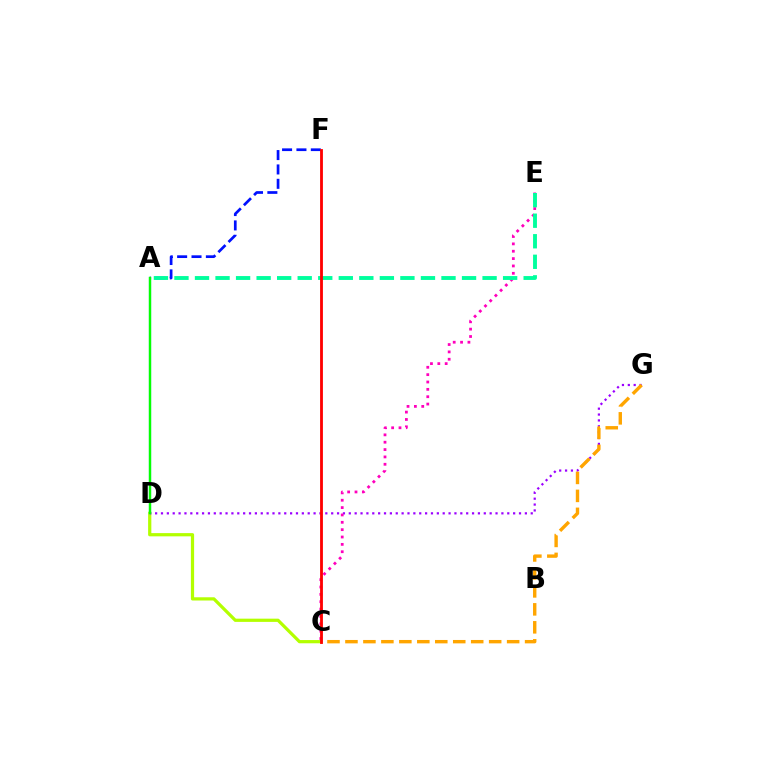{('C', 'D'): [{'color': '#b3ff00', 'line_style': 'solid', 'thickness': 2.32}], ('D', 'G'): [{'color': '#9b00ff', 'line_style': 'dotted', 'thickness': 1.59}], ('A', 'D'): [{'color': '#00b5ff', 'line_style': 'solid', 'thickness': 1.56}, {'color': '#08ff00', 'line_style': 'solid', 'thickness': 1.7}], ('C', 'E'): [{'color': '#ff00bd', 'line_style': 'dotted', 'thickness': 2.0}], ('C', 'G'): [{'color': '#ffa500', 'line_style': 'dashed', 'thickness': 2.44}], ('A', 'F'): [{'color': '#0010ff', 'line_style': 'dashed', 'thickness': 1.95}], ('A', 'E'): [{'color': '#00ff9d', 'line_style': 'dashed', 'thickness': 2.79}], ('C', 'F'): [{'color': '#ff0000', 'line_style': 'solid', 'thickness': 2.03}]}